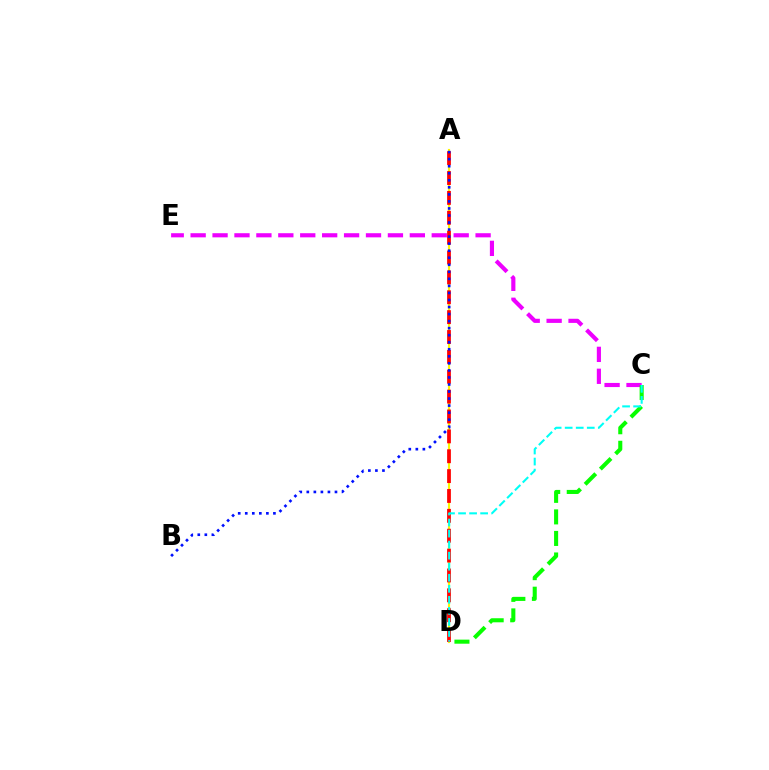{('A', 'D'): [{'color': '#fcf500', 'line_style': 'solid', 'thickness': 1.55}, {'color': '#ff0000', 'line_style': 'dashed', 'thickness': 2.7}], ('C', 'E'): [{'color': '#ee00ff', 'line_style': 'dashed', 'thickness': 2.98}], ('C', 'D'): [{'color': '#08ff00', 'line_style': 'dashed', 'thickness': 2.93}, {'color': '#00fff6', 'line_style': 'dashed', 'thickness': 1.5}], ('A', 'B'): [{'color': '#0010ff', 'line_style': 'dotted', 'thickness': 1.91}]}